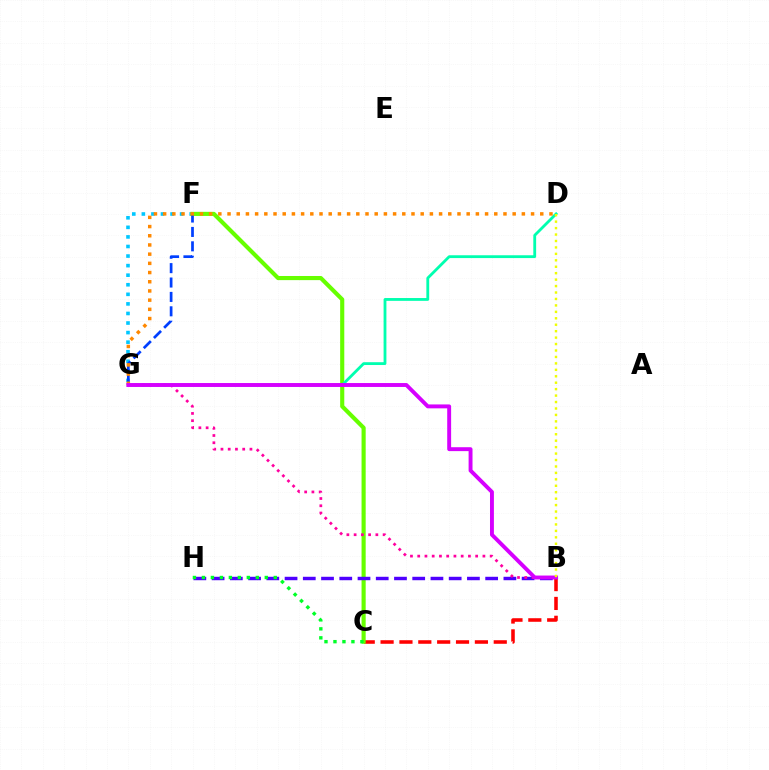{('F', 'G'): [{'color': '#00c7ff', 'line_style': 'dotted', 'thickness': 2.6}, {'color': '#003fff', 'line_style': 'dashed', 'thickness': 1.96}], ('B', 'C'): [{'color': '#ff0000', 'line_style': 'dashed', 'thickness': 2.56}], ('C', 'F'): [{'color': '#66ff00', 'line_style': 'solid', 'thickness': 2.97}], ('B', 'H'): [{'color': '#4f00ff', 'line_style': 'dashed', 'thickness': 2.48}], ('D', 'G'): [{'color': '#00ffaf', 'line_style': 'solid', 'thickness': 2.03}, {'color': '#ff8800', 'line_style': 'dotted', 'thickness': 2.5}], ('C', 'H'): [{'color': '#00ff27', 'line_style': 'dotted', 'thickness': 2.44}], ('B', 'G'): [{'color': '#ff00a0', 'line_style': 'dotted', 'thickness': 1.97}, {'color': '#d600ff', 'line_style': 'solid', 'thickness': 2.81}], ('B', 'D'): [{'color': '#eeff00', 'line_style': 'dotted', 'thickness': 1.75}]}